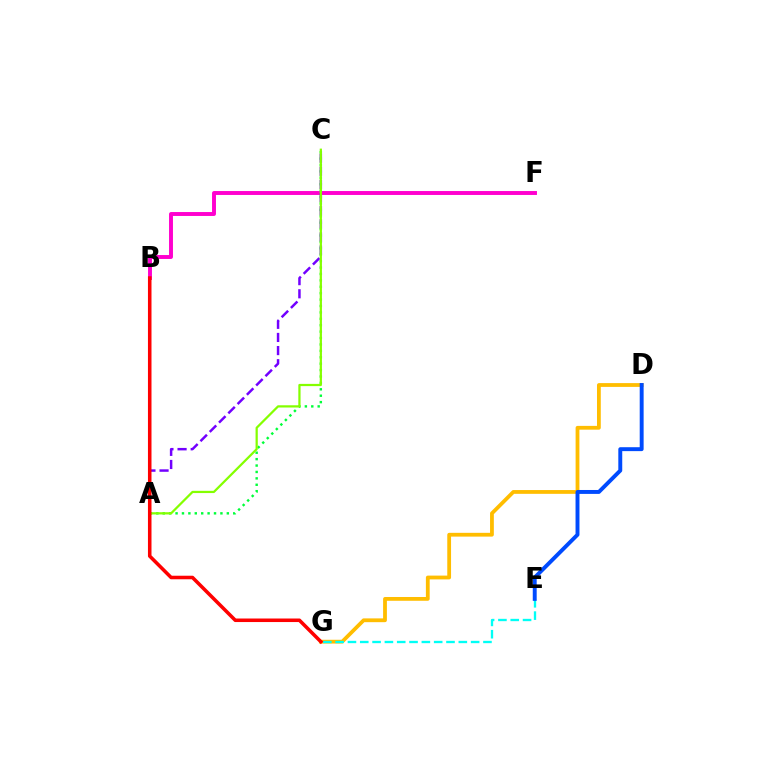{('D', 'G'): [{'color': '#ffbd00', 'line_style': 'solid', 'thickness': 2.73}], ('B', 'F'): [{'color': '#ff00cf', 'line_style': 'solid', 'thickness': 2.82}], ('A', 'C'): [{'color': '#00ff39', 'line_style': 'dotted', 'thickness': 1.74}, {'color': '#7200ff', 'line_style': 'dashed', 'thickness': 1.78}, {'color': '#84ff00', 'line_style': 'solid', 'thickness': 1.61}], ('E', 'G'): [{'color': '#00fff6', 'line_style': 'dashed', 'thickness': 1.67}], ('D', 'E'): [{'color': '#004bff', 'line_style': 'solid', 'thickness': 2.82}], ('B', 'G'): [{'color': '#ff0000', 'line_style': 'solid', 'thickness': 2.55}]}